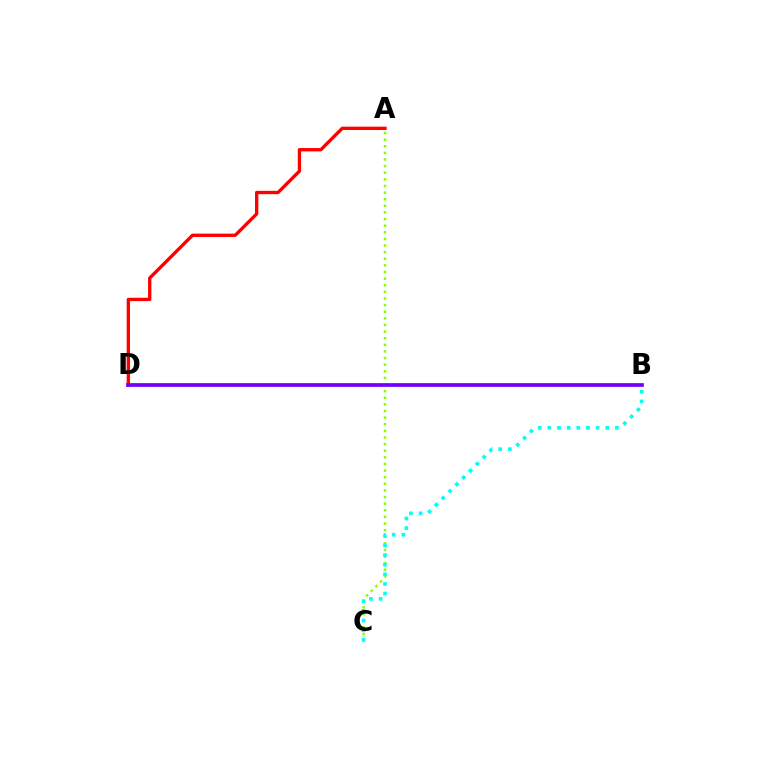{('A', 'C'): [{'color': '#84ff00', 'line_style': 'dotted', 'thickness': 1.8}], ('B', 'C'): [{'color': '#00fff6', 'line_style': 'dotted', 'thickness': 2.62}], ('A', 'D'): [{'color': '#ff0000', 'line_style': 'solid', 'thickness': 2.41}], ('B', 'D'): [{'color': '#7200ff', 'line_style': 'solid', 'thickness': 2.67}]}